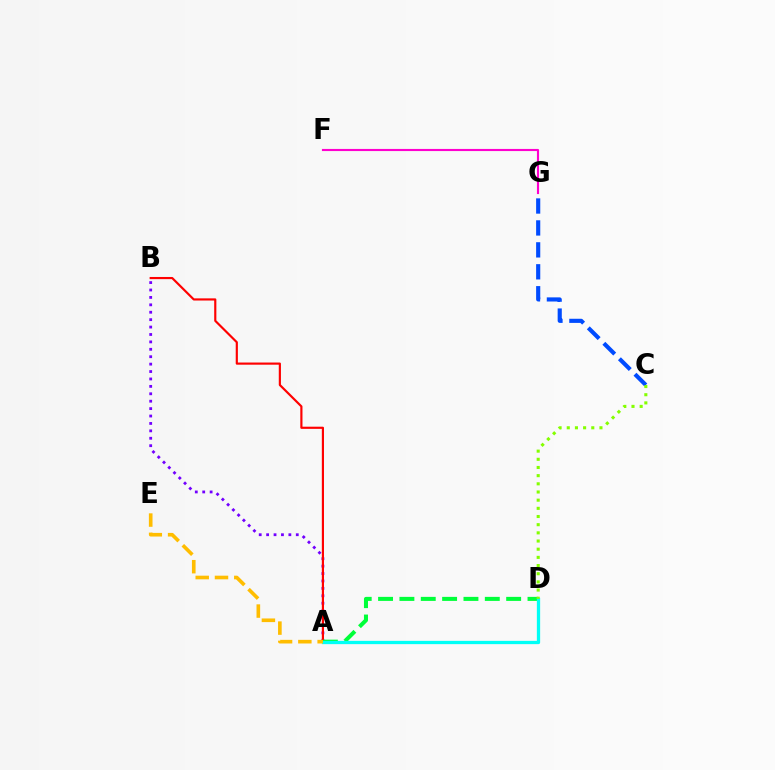{('A', 'B'): [{'color': '#7200ff', 'line_style': 'dotted', 'thickness': 2.01}, {'color': '#ff0000', 'line_style': 'solid', 'thickness': 1.56}], ('C', 'G'): [{'color': '#004bff', 'line_style': 'dashed', 'thickness': 2.98}], ('A', 'D'): [{'color': '#00ff39', 'line_style': 'dashed', 'thickness': 2.9}, {'color': '#00fff6', 'line_style': 'solid', 'thickness': 2.35}], ('F', 'G'): [{'color': '#ff00cf', 'line_style': 'solid', 'thickness': 1.54}], ('C', 'D'): [{'color': '#84ff00', 'line_style': 'dotted', 'thickness': 2.22}], ('A', 'E'): [{'color': '#ffbd00', 'line_style': 'dashed', 'thickness': 2.62}]}